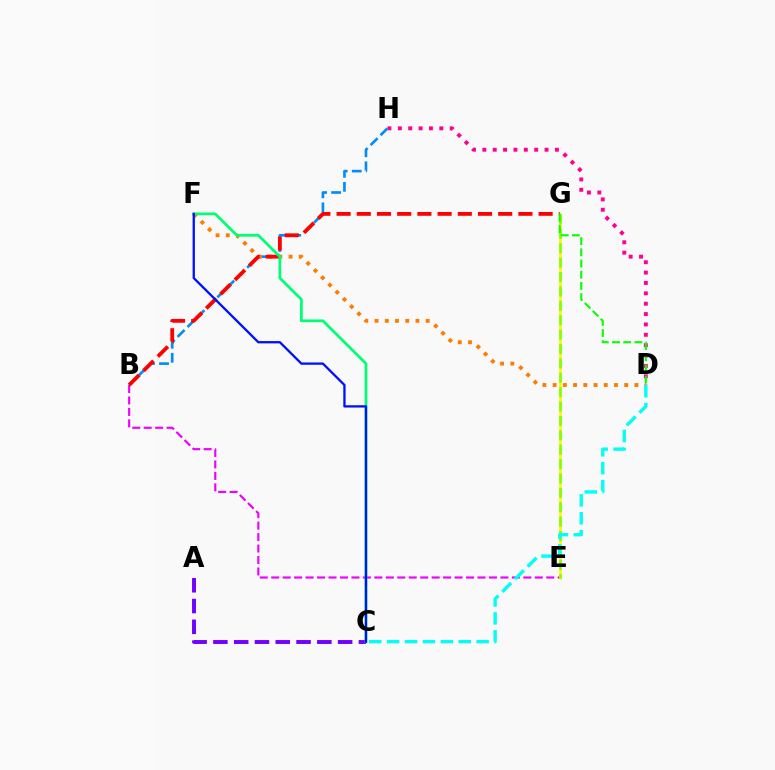{('D', 'H'): [{'color': '#ff0094', 'line_style': 'dotted', 'thickness': 2.82}], ('B', 'E'): [{'color': '#ee00ff', 'line_style': 'dashed', 'thickness': 1.56}], ('E', 'G'): [{'color': '#fcf500', 'line_style': 'solid', 'thickness': 1.81}, {'color': '#84ff00', 'line_style': 'dashed', 'thickness': 1.95}], ('B', 'H'): [{'color': '#008cff', 'line_style': 'dashed', 'thickness': 1.9}], ('A', 'C'): [{'color': '#7200ff', 'line_style': 'dashed', 'thickness': 2.82}], ('D', 'F'): [{'color': '#ff7c00', 'line_style': 'dotted', 'thickness': 2.78}], ('B', 'G'): [{'color': '#ff0000', 'line_style': 'dashed', 'thickness': 2.74}], ('C', 'F'): [{'color': '#00ff74', 'line_style': 'solid', 'thickness': 1.99}, {'color': '#0010ff', 'line_style': 'solid', 'thickness': 1.66}], ('C', 'D'): [{'color': '#00fff6', 'line_style': 'dashed', 'thickness': 2.43}], ('D', 'G'): [{'color': '#08ff00', 'line_style': 'dashed', 'thickness': 1.52}]}